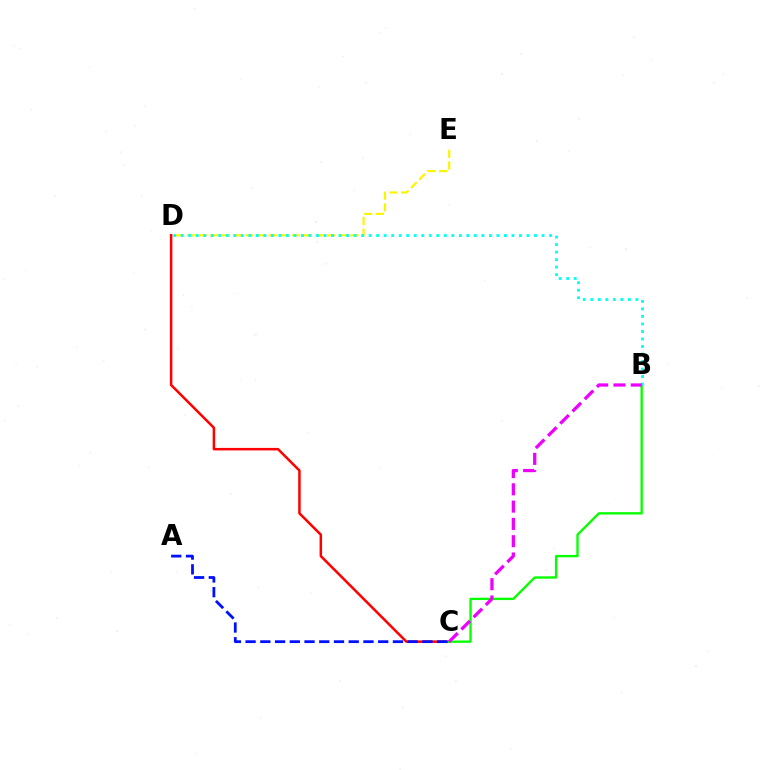{('D', 'E'): [{'color': '#fcf500', 'line_style': 'dashed', 'thickness': 1.59}], ('C', 'D'): [{'color': '#ff0000', 'line_style': 'solid', 'thickness': 1.81}], ('B', 'C'): [{'color': '#08ff00', 'line_style': 'solid', 'thickness': 1.7}, {'color': '#ee00ff', 'line_style': 'dashed', 'thickness': 2.35}], ('B', 'D'): [{'color': '#00fff6', 'line_style': 'dotted', 'thickness': 2.04}], ('A', 'C'): [{'color': '#0010ff', 'line_style': 'dashed', 'thickness': 2.0}]}